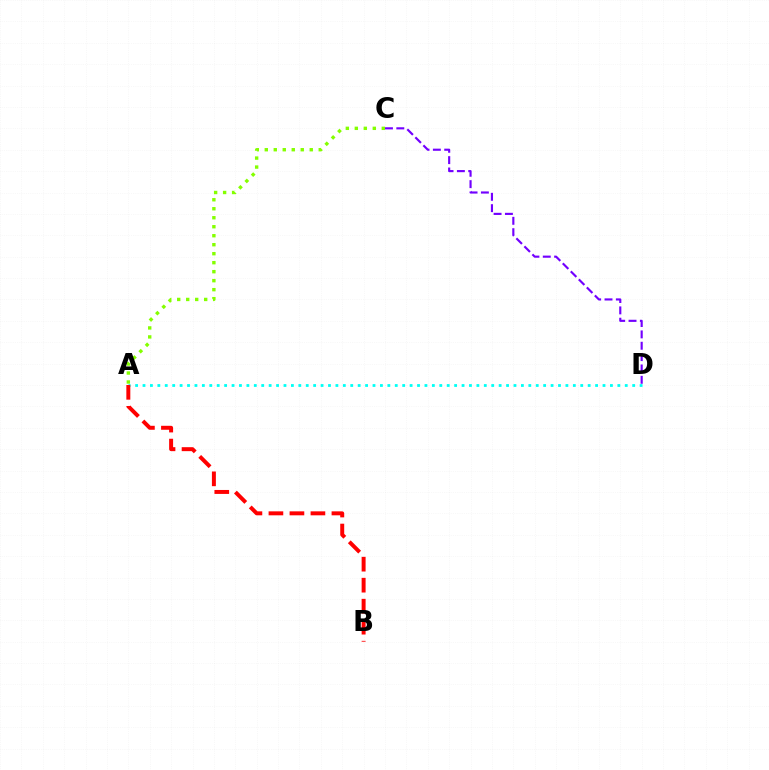{('C', 'D'): [{'color': '#7200ff', 'line_style': 'dashed', 'thickness': 1.54}], ('A', 'C'): [{'color': '#84ff00', 'line_style': 'dotted', 'thickness': 2.44}], ('A', 'D'): [{'color': '#00fff6', 'line_style': 'dotted', 'thickness': 2.02}], ('A', 'B'): [{'color': '#ff0000', 'line_style': 'dashed', 'thickness': 2.85}]}